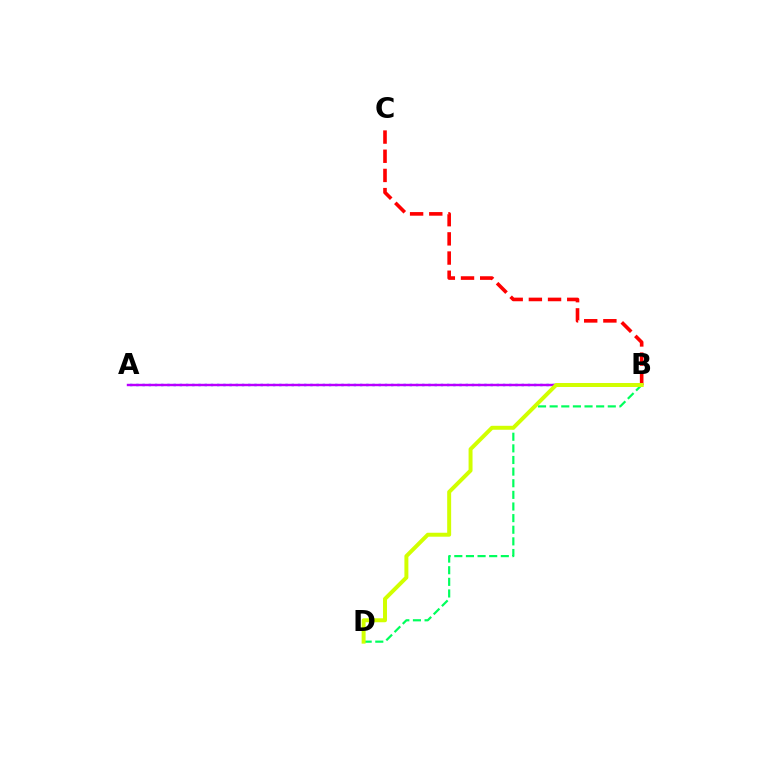{('A', 'B'): [{'color': '#0074ff', 'line_style': 'dotted', 'thickness': 1.69}, {'color': '#b900ff', 'line_style': 'solid', 'thickness': 1.74}], ('B', 'D'): [{'color': '#00ff5c', 'line_style': 'dashed', 'thickness': 1.58}, {'color': '#d1ff00', 'line_style': 'solid', 'thickness': 2.85}], ('B', 'C'): [{'color': '#ff0000', 'line_style': 'dashed', 'thickness': 2.61}]}